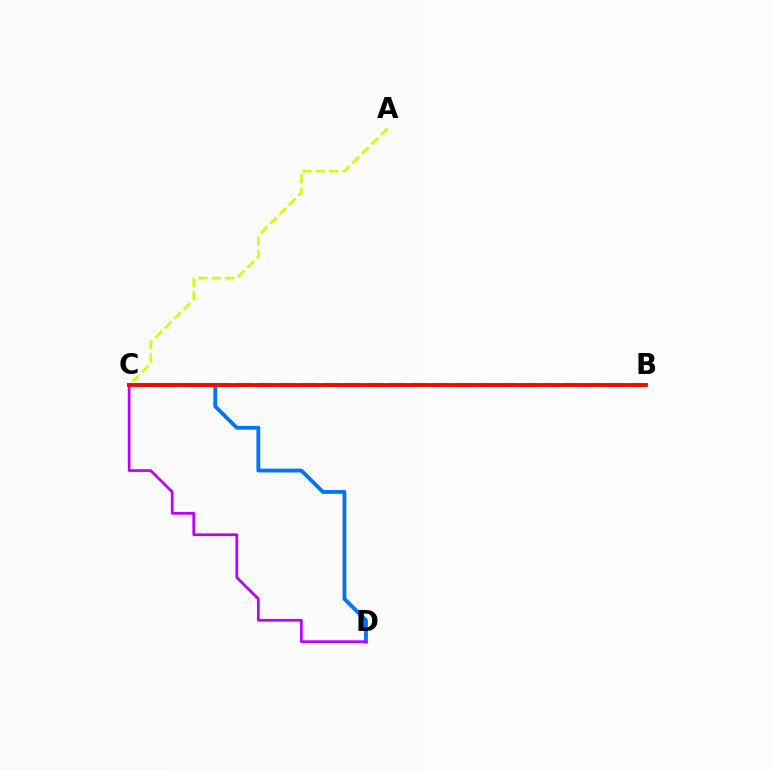{('C', 'D'): [{'color': '#0074ff', 'line_style': 'solid', 'thickness': 2.76}, {'color': '#b900ff', 'line_style': 'solid', 'thickness': 1.94}], ('B', 'C'): [{'color': '#00ff5c', 'line_style': 'dashed', 'thickness': 2.98}, {'color': '#ff0000', 'line_style': 'solid', 'thickness': 2.74}], ('A', 'C'): [{'color': '#d1ff00', 'line_style': 'dashed', 'thickness': 1.81}]}